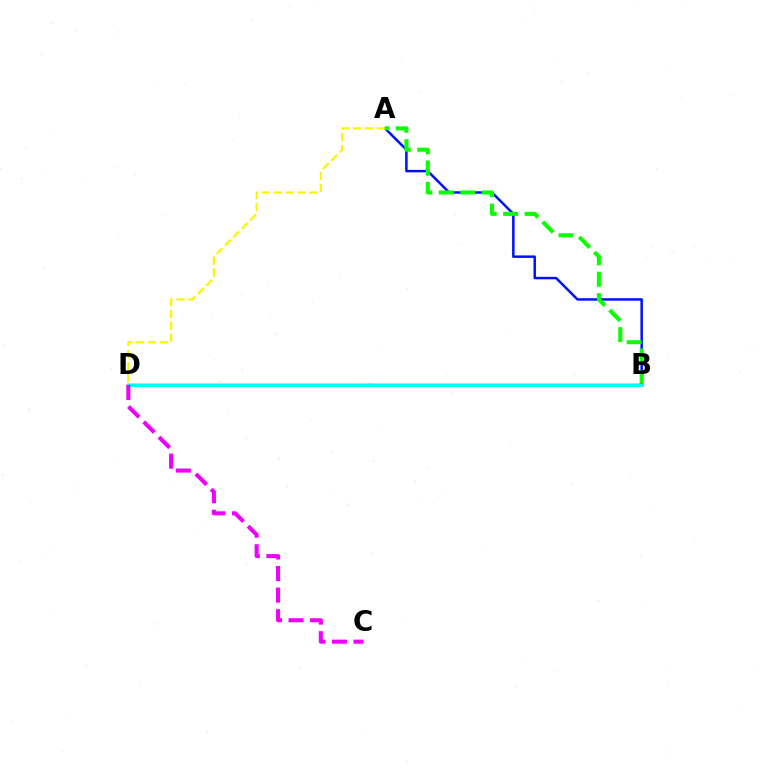{('A', 'B'): [{'color': '#0010ff', 'line_style': 'solid', 'thickness': 1.79}, {'color': '#08ff00', 'line_style': 'dashed', 'thickness': 2.91}], ('B', 'D'): [{'color': '#ff0000', 'line_style': 'solid', 'thickness': 1.79}, {'color': '#00fff6', 'line_style': 'solid', 'thickness': 2.12}], ('C', 'D'): [{'color': '#ee00ff', 'line_style': 'dashed', 'thickness': 2.93}], ('A', 'D'): [{'color': '#fcf500', 'line_style': 'dashed', 'thickness': 1.62}]}